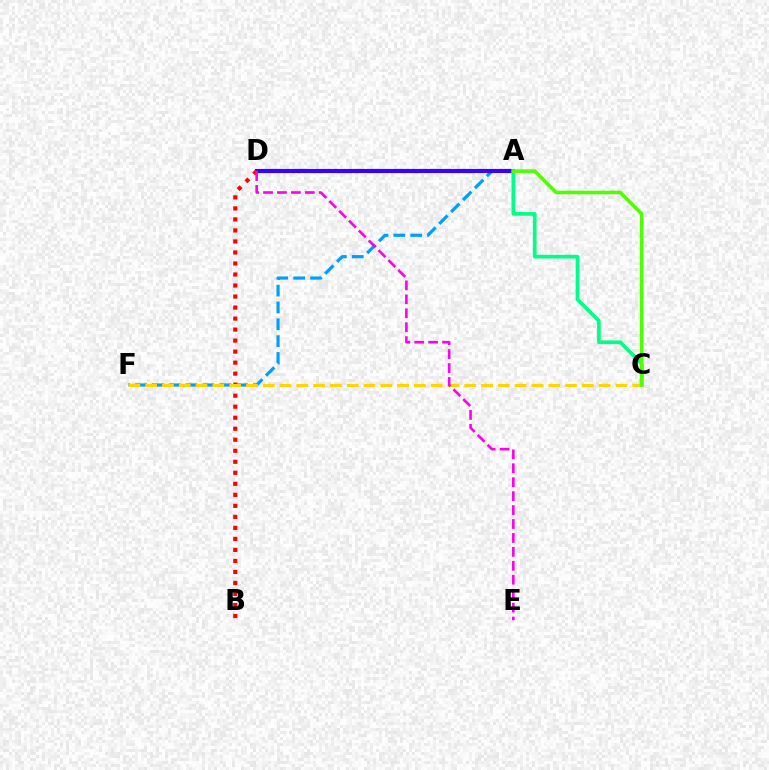{('A', 'F'): [{'color': '#009eff', 'line_style': 'dashed', 'thickness': 2.29}], ('A', 'D'): [{'color': '#3700ff', 'line_style': 'solid', 'thickness': 2.98}], ('B', 'D'): [{'color': '#ff0000', 'line_style': 'dotted', 'thickness': 2.99}], ('A', 'C'): [{'color': '#00ff86', 'line_style': 'solid', 'thickness': 2.66}, {'color': '#4fff00', 'line_style': 'solid', 'thickness': 2.57}], ('C', 'F'): [{'color': '#ffd500', 'line_style': 'dashed', 'thickness': 2.28}], ('D', 'E'): [{'color': '#ff00ed', 'line_style': 'dashed', 'thickness': 1.89}]}